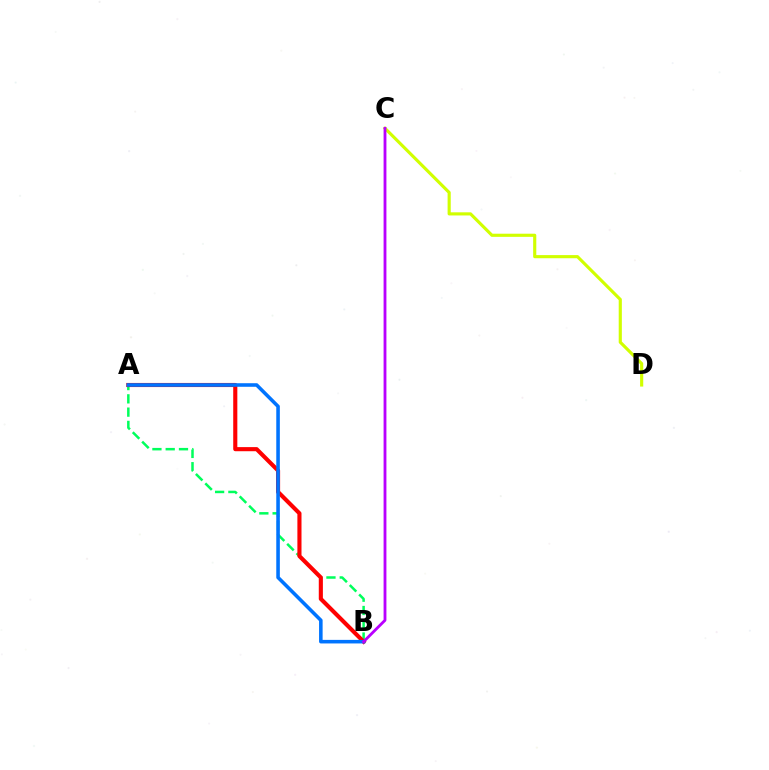{('A', 'B'): [{'color': '#00ff5c', 'line_style': 'dashed', 'thickness': 1.8}, {'color': '#ff0000', 'line_style': 'solid', 'thickness': 2.96}, {'color': '#0074ff', 'line_style': 'solid', 'thickness': 2.57}], ('C', 'D'): [{'color': '#d1ff00', 'line_style': 'solid', 'thickness': 2.26}], ('B', 'C'): [{'color': '#b900ff', 'line_style': 'solid', 'thickness': 2.03}]}